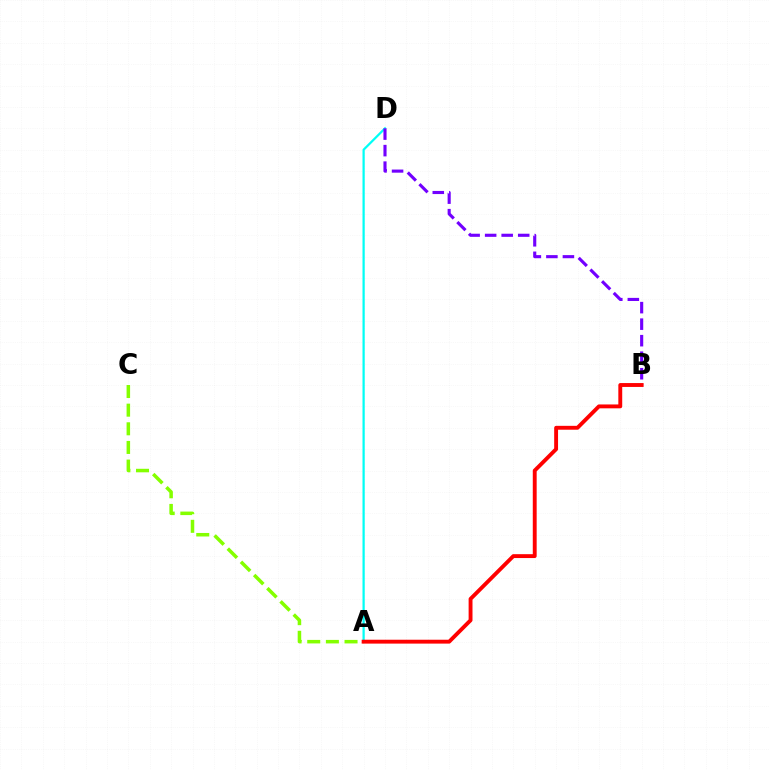{('A', 'C'): [{'color': '#84ff00', 'line_style': 'dashed', 'thickness': 2.53}], ('A', 'D'): [{'color': '#00fff6', 'line_style': 'solid', 'thickness': 1.61}], ('B', 'D'): [{'color': '#7200ff', 'line_style': 'dashed', 'thickness': 2.24}], ('A', 'B'): [{'color': '#ff0000', 'line_style': 'solid', 'thickness': 2.79}]}